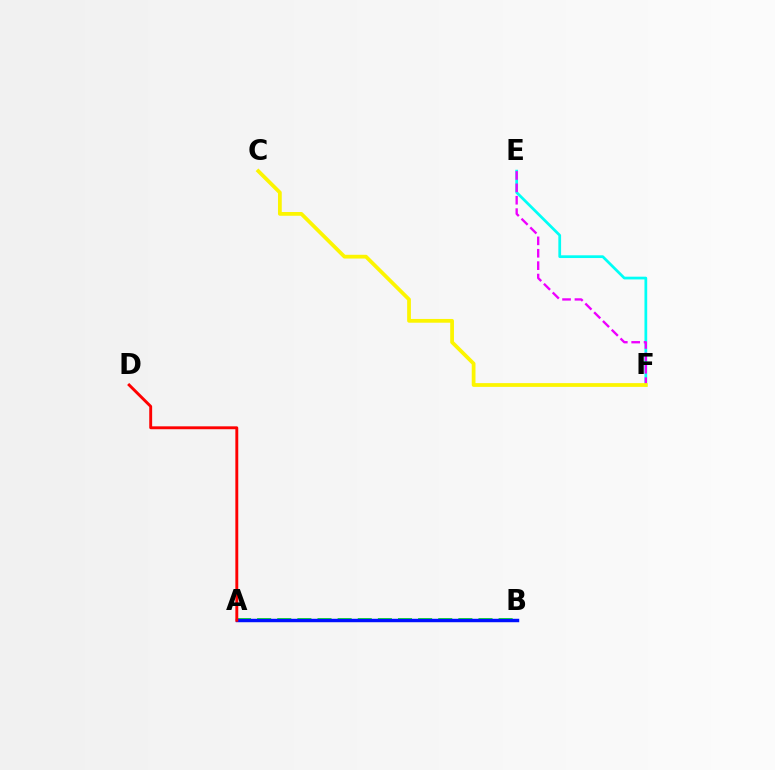{('A', 'B'): [{'color': '#08ff00', 'line_style': 'dashed', 'thickness': 2.73}, {'color': '#0010ff', 'line_style': 'solid', 'thickness': 2.48}], ('E', 'F'): [{'color': '#00fff6', 'line_style': 'solid', 'thickness': 1.97}, {'color': '#ee00ff', 'line_style': 'dashed', 'thickness': 1.68}], ('C', 'F'): [{'color': '#fcf500', 'line_style': 'solid', 'thickness': 2.71}], ('A', 'D'): [{'color': '#ff0000', 'line_style': 'solid', 'thickness': 2.08}]}